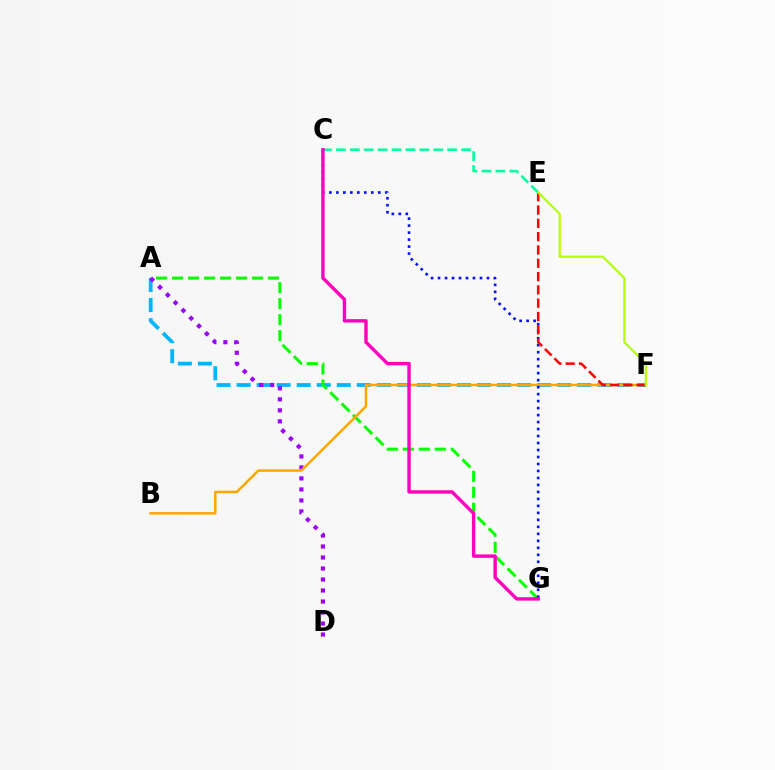{('A', 'F'): [{'color': '#00b5ff', 'line_style': 'dashed', 'thickness': 2.72}], ('A', 'G'): [{'color': '#08ff00', 'line_style': 'dashed', 'thickness': 2.17}], ('A', 'D'): [{'color': '#9b00ff', 'line_style': 'dotted', 'thickness': 2.99}], ('B', 'F'): [{'color': '#ffa500', 'line_style': 'solid', 'thickness': 1.81}], ('C', 'E'): [{'color': '#00ff9d', 'line_style': 'dashed', 'thickness': 1.89}], ('C', 'G'): [{'color': '#0010ff', 'line_style': 'dotted', 'thickness': 1.9}, {'color': '#ff00bd', 'line_style': 'solid', 'thickness': 2.45}], ('E', 'F'): [{'color': '#ff0000', 'line_style': 'dashed', 'thickness': 1.81}, {'color': '#b3ff00', 'line_style': 'solid', 'thickness': 1.59}]}